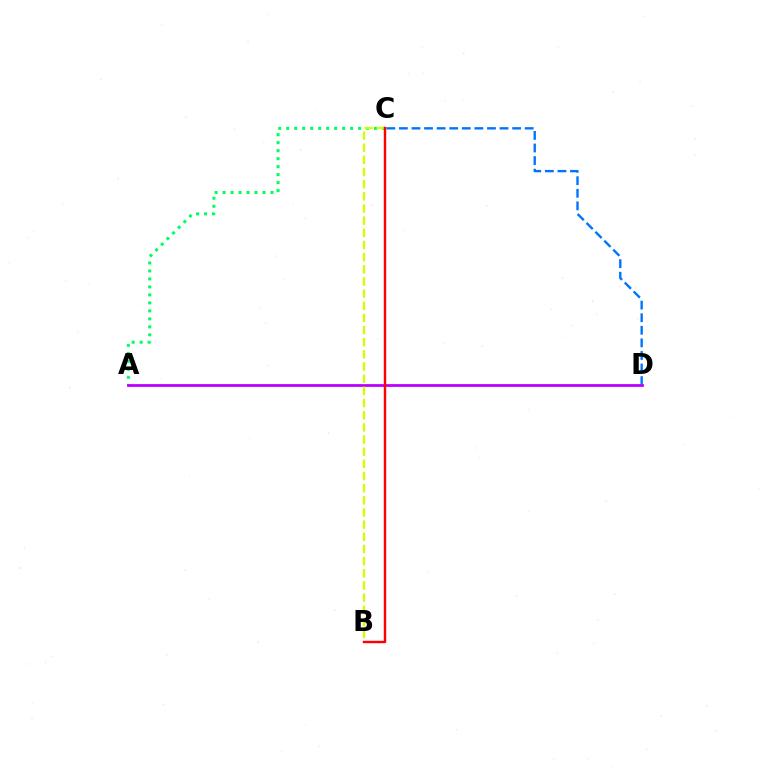{('A', 'C'): [{'color': '#00ff5c', 'line_style': 'dotted', 'thickness': 2.17}], ('C', 'D'): [{'color': '#0074ff', 'line_style': 'dashed', 'thickness': 1.71}], ('A', 'D'): [{'color': '#b900ff', 'line_style': 'solid', 'thickness': 2.0}], ('B', 'C'): [{'color': '#d1ff00', 'line_style': 'dashed', 'thickness': 1.65}, {'color': '#ff0000', 'line_style': 'solid', 'thickness': 1.75}]}